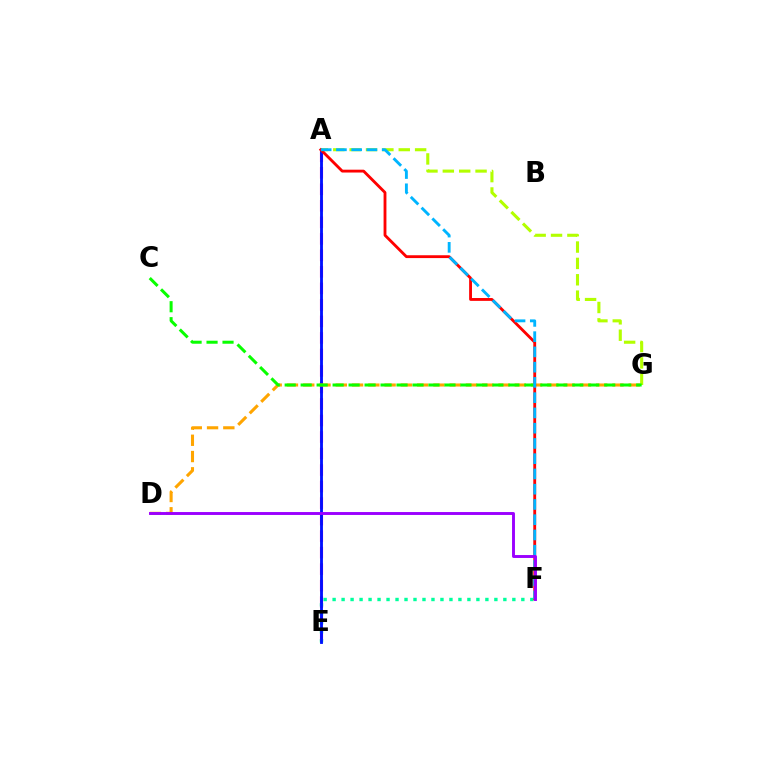{('A', 'E'): [{'color': '#ff00bd', 'line_style': 'dashed', 'thickness': 2.24}, {'color': '#0010ff', 'line_style': 'solid', 'thickness': 2.05}], ('E', 'F'): [{'color': '#00ff9d', 'line_style': 'dotted', 'thickness': 2.44}], ('A', 'G'): [{'color': '#b3ff00', 'line_style': 'dashed', 'thickness': 2.22}], ('D', 'G'): [{'color': '#ffa500', 'line_style': 'dashed', 'thickness': 2.21}], ('A', 'F'): [{'color': '#ff0000', 'line_style': 'solid', 'thickness': 2.05}, {'color': '#00b5ff', 'line_style': 'dashed', 'thickness': 2.07}], ('C', 'G'): [{'color': '#08ff00', 'line_style': 'dashed', 'thickness': 2.17}], ('D', 'F'): [{'color': '#9b00ff', 'line_style': 'solid', 'thickness': 2.1}]}